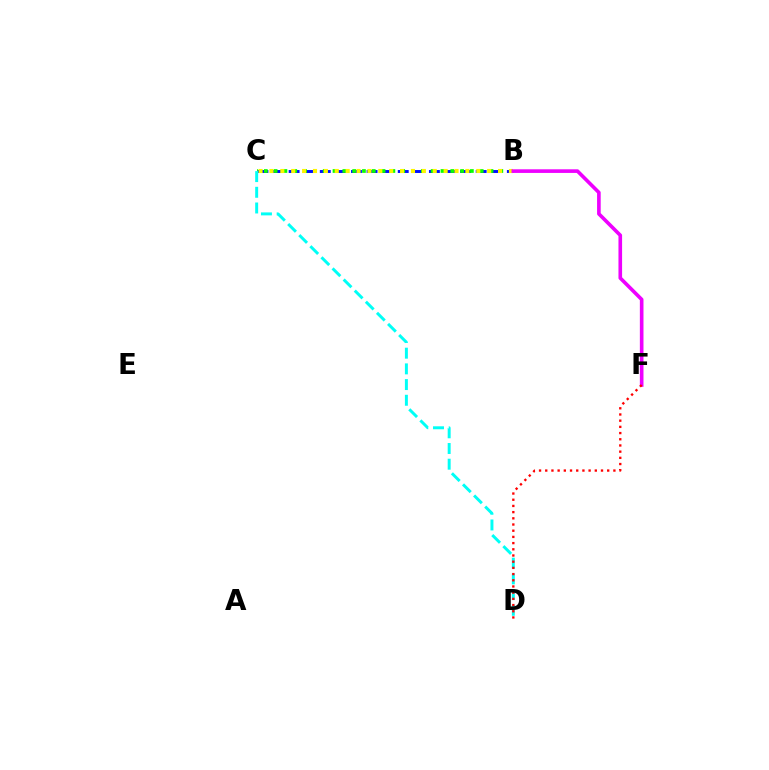{('B', 'C'): [{'color': '#0010ff', 'line_style': 'dashed', 'thickness': 2.12}, {'color': '#08ff00', 'line_style': 'dotted', 'thickness': 2.67}, {'color': '#fcf500', 'line_style': 'dotted', 'thickness': 2.96}], ('C', 'D'): [{'color': '#00fff6', 'line_style': 'dashed', 'thickness': 2.13}], ('B', 'F'): [{'color': '#ee00ff', 'line_style': 'solid', 'thickness': 2.61}], ('D', 'F'): [{'color': '#ff0000', 'line_style': 'dotted', 'thickness': 1.68}]}